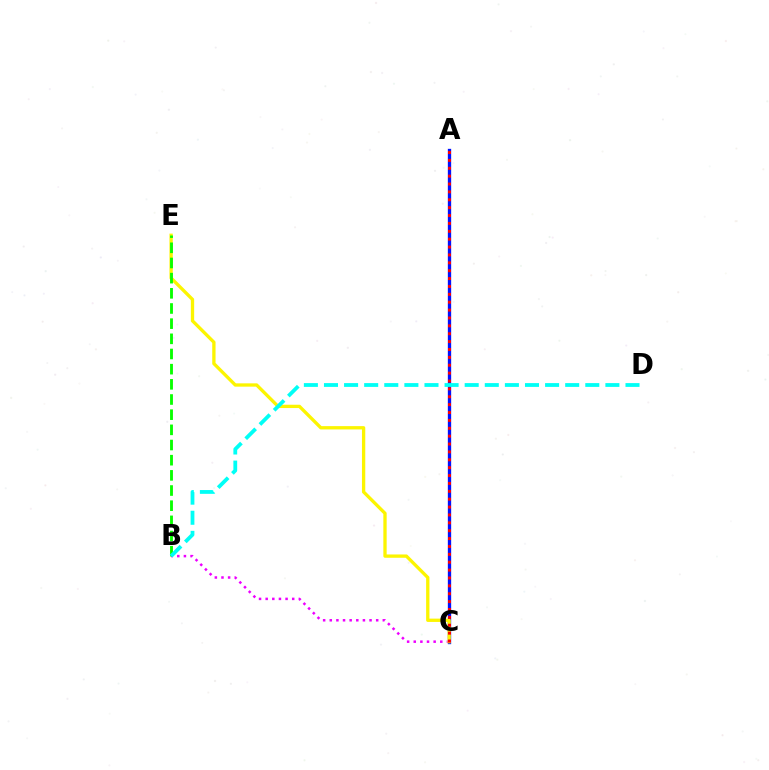{('A', 'C'): [{'color': '#0010ff', 'line_style': 'solid', 'thickness': 2.39}, {'color': '#ff0000', 'line_style': 'dotted', 'thickness': 2.14}], ('B', 'C'): [{'color': '#ee00ff', 'line_style': 'dotted', 'thickness': 1.8}], ('C', 'E'): [{'color': '#fcf500', 'line_style': 'solid', 'thickness': 2.38}], ('B', 'E'): [{'color': '#08ff00', 'line_style': 'dashed', 'thickness': 2.06}], ('B', 'D'): [{'color': '#00fff6', 'line_style': 'dashed', 'thickness': 2.73}]}